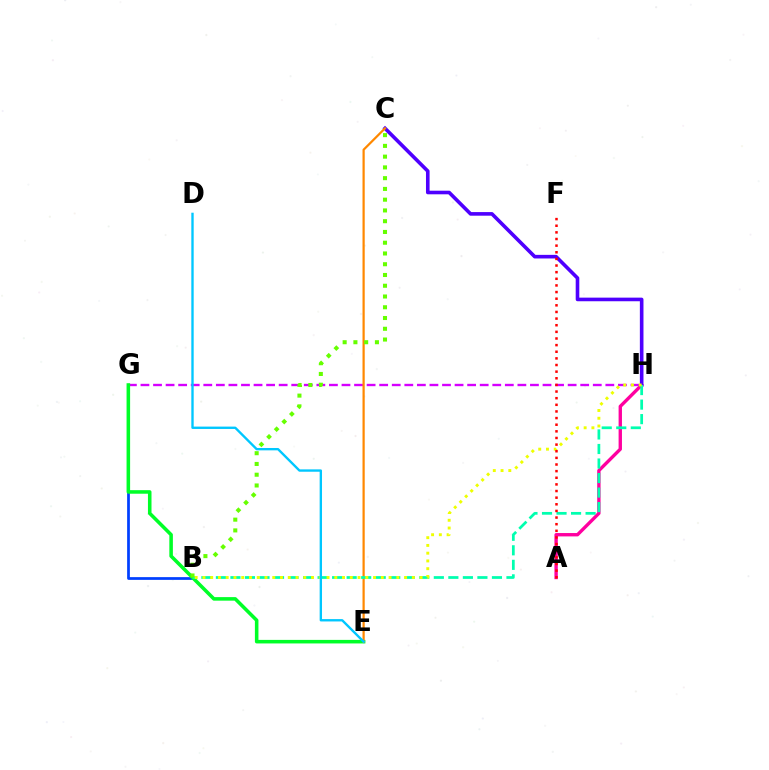{('A', 'H'): [{'color': '#ff00a0', 'line_style': 'solid', 'thickness': 2.42}], ('B', 'G'): [{'color': '#003fff', 'line_style': 'solid', 'thickness': 1.97}], ('G', 'H'): [{'color': '#d600ff', 'line_style': 'dashed', 'thickness': 1.71}], ('E', 'G'): [{'color': '#00ff27', 'line_style': 'solid', 'thickness': 2.56}], ('C', 'H'): [{'color': '#4f00ff', 'line_style': 'solid', 'thickness': 2.6}], ('C', 'E'): [{'color': '#ff8800', 'line_style': 'solid', 'thickness': 1.6}], ('B', 'H'): [{'color': '#00ffaf', 'line_style': 'dashed', 'thickness': 1.97}, {'color': '#eeff00', 'line_style': 'dotted', 'thickness': 2.11}], ('B', 'C'): [{'color': '#66ff00', 'line_style': 'dotted', 'thickness': 2.92}], ('A', 'F'): [{'color': '#ff0000', 'line_style': 'dotted', 'thickness': 1.8}], ('D', 'E'): [{'color': '#00c7ff', 'line_style': 'solid', 'thickness': 1.7}]}